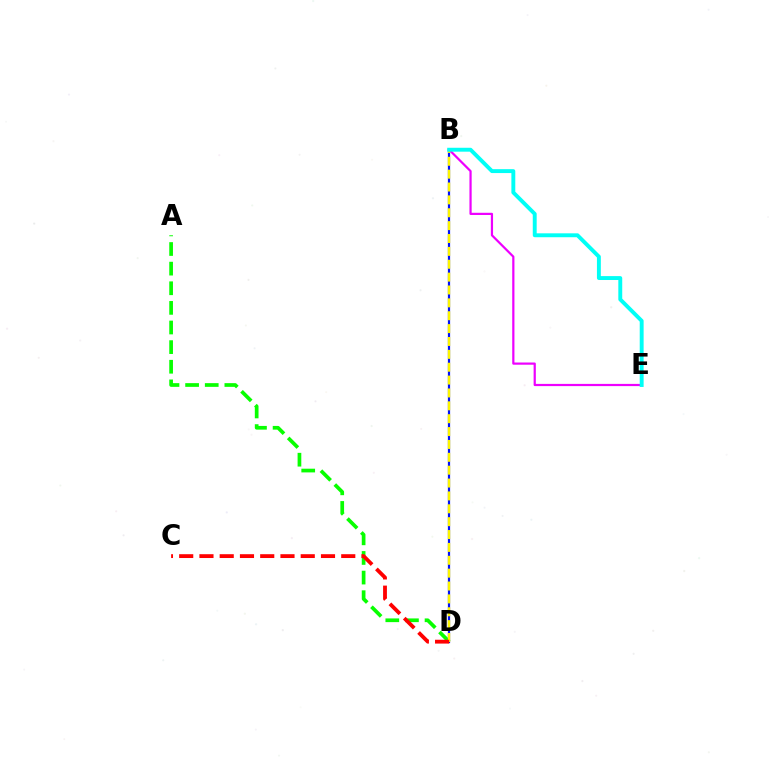{('B', 'E'): [{'color': '#ee00ff', 'line_style': 'solid', 'thickness': 1.59}, {'color': '#00fff6', 'line_style': 'solid', 'thickness': 2.81}], ('A', 'D'): [{'color': '#08ff00', 'line_style': 'dashed', 'thickness': 2.67}], ('B', 'D'): [{'color': '#0010ff', 'line_style': 'solid', 'thickness': 1.6}, {'color': '#fcf500', 'line_style': 'dashed', 'thickness': 1.75}], ('C', 'D'): [{'color': '#ff0000', 'line_style': 'dashed', 'thickness': 2.75}]}